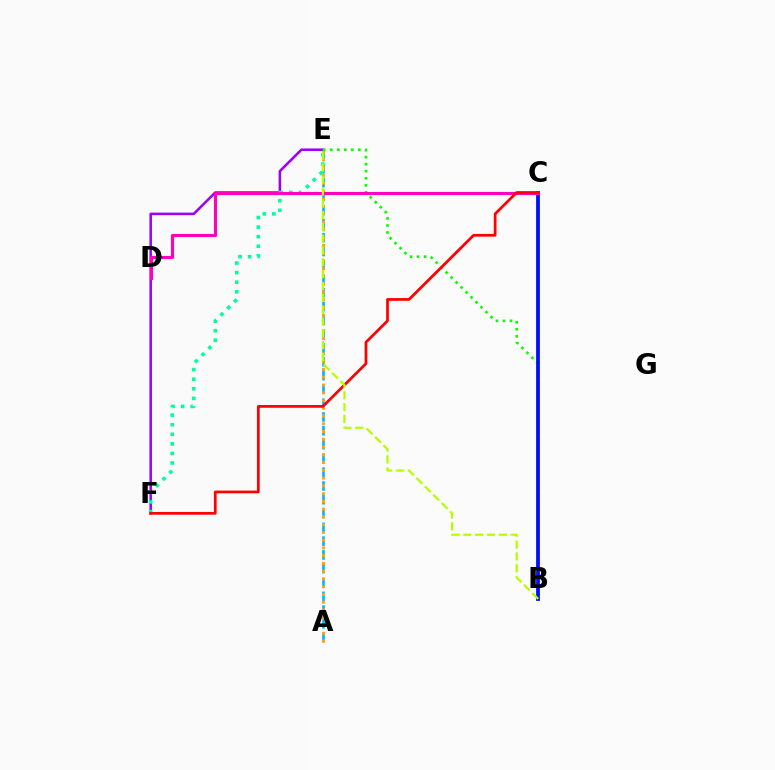{('E', 'F'): [{'color': '#9b00ff', 'line_style': 'solid', 'thickness': 1.83}, {'color': '#00ff9d', 'line_style': 'dotted', 'thickness': 2.6}], ('A', 'E'): [{'color': '#00b5ff', 'line_style': 'dashed', 'thickness': 1.87}, {'color': '#ffa500', 'line_style': 'dotted', 'thickness': 2.11}], ('B', 'E'): [{'color': '#08ff00', 'line_style': 'dotted', 'thickness': 1.91}, {'color': '#b3ff00', 'line_style': 'dashed', 'thickness': 1.61}], ('B', 'C'): [{'color': '#0010ff', 'line_style': 'solid', 'thickness': 2.73}], ('C', 'D'): [{'color': '#ff00bd', 'line_style': 'solid', 'thickness': 2.24}], ('C', 'F'): [{'color': '#ff0000', 'line_style': 'solid', 'thickness': 1.96}]}